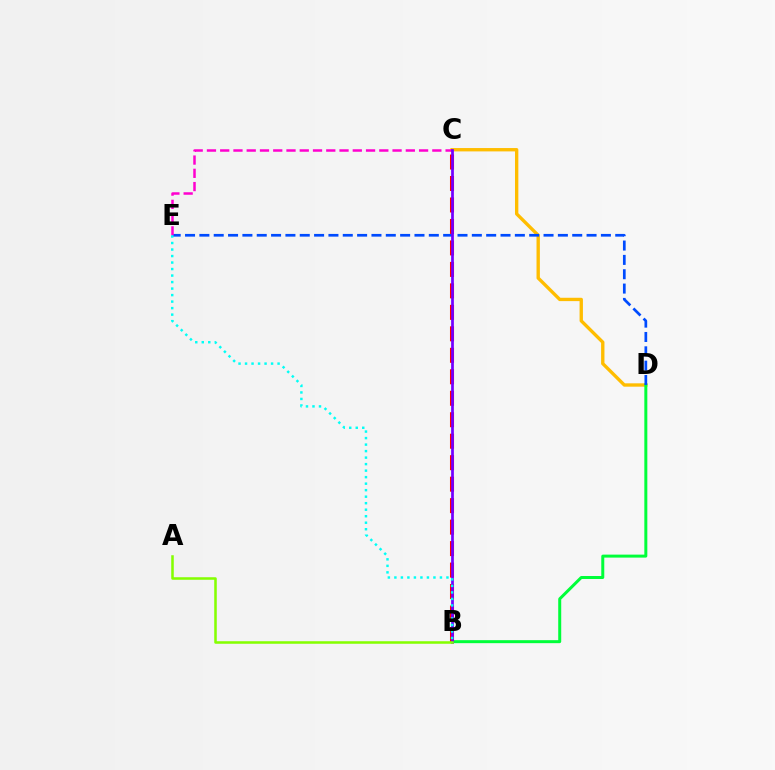{('C', 'D'): [{'color': '#ffbd00', 'line_style': 'solid', 'thickness': 2.41}], ('B', 'D'): [{'color': '#00ff39', 'line_style': 'solid', 'thickness': 2.15}], ('B', 'C'): [{'color': '#ff0000', 'line_style': 'dashed', 'thickness': 2.92}, {'color': '#7200ff', 'line_style': 'solid', 'thickness': 1.96}], ('D', 'E'): [{'color': '#004bff', 'line_style': 'dashed', 'thickness': 1.95}], ('C', 'E'): [{'color': '#ff00cf', 'line_style': 'dashed', 'thickness': 1.8}], ('B', 'E'): [{'color': '#00fff6', 'line_style': 'dotted', 'thickness': 1.77}], ('A', 'B'): [{'color': '#84ff00', 'line_style': 'solid', 'thickness': 1.82}]}